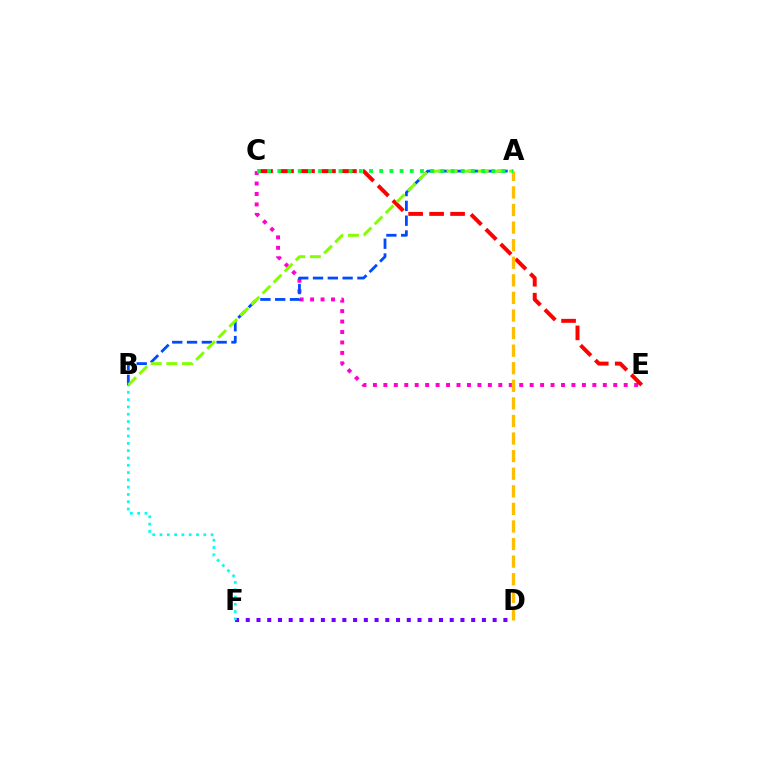{('C', 'E'): [{'color': '#ff00cf', 'line_style': 'dotted', 'thickness': 2.84}, {'color': '#ff0000', 'line_style': 'dashed', 'thickness': 2.85}], ('A', 'B'): [{'color': '#004bff', 'line_style': 'dashed', 'thickness': 2.01}, {'color': '#84ff00', 'line_style': 'dashed', 'thickness': 2.13}], ('A', 'D'): [{'color': '#ffbd00', 'line_style': 'dashed', 'thickness': 2.39}], ('D', 'F'): [{'color': '#7200ff', 'line_style': 'dotted', 'thickness': 2.92}], ('A', 'C'): [{'color': '#00ff39', 'line_style': 'dotted', 'thickness': 2.77}], ('B', 'F'): [{'color': '#00fff6', 'line_style': 'dotted', 'thickness': 1.98}]}